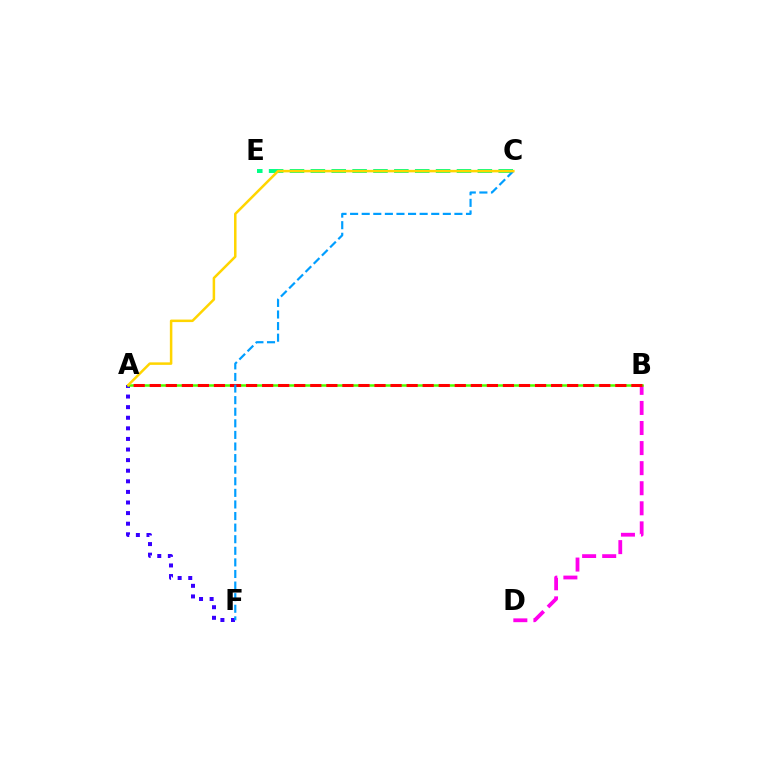{('B', 'D'): [{'color': '#ff00ed', 'line_style': 'dashed', 'thickness': 2.73}], ('A', 'F'): [{'color': '#3700ff', 'line_style': 'dotted', 'thickness': 2.88}], ('A', 'B'): [{'color': '#4fff00', 'line_style': 'solid', 'thickness': 1.81}, {'color': '#ff0000', 'line_style': 'dashed', 'thickness': 2.18}], ('C', 'E'): [{'color': '#00ff86', 'line_style': 'dashed', 'thickness': 2.84}], ('C', 'F'): [{'color': '#009eff', 'line_style': 'dashed', 'thickness': 1.57}], ('A', 'C'): [{'color': '#ffd500', 'line_style': 'solid', 'thickness': 1.81}]}